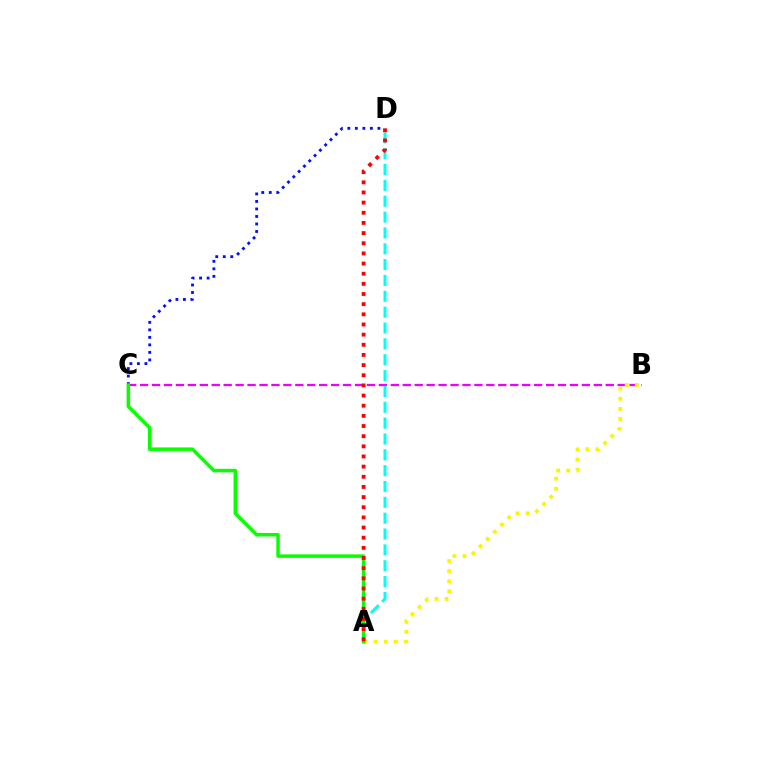{('B', 'C'): [{'color': '#ee00ff', 'line_style': 'dashed', 'thickness': 1.62}], ('A', 'D'): [{'color': '#00fff6', 'line_style': 'dashed', 'thickness': 2.15}, {'color': '#ff0000', 'line_style': 'dotted', 'thickness': 2.76}], ('C', 'D'): [{'color': '#0010ff', 'line_style': 'dotted', 'thickness': 2.04}], ('A', 'B'): [{'color': '#fcf500', 'line_style': 'dotted', 'thickness': 2.75}], ('A', 'C'): [{'color': '#08ff00', 'line_style': 'solid', 'thickness': 2.51}]}